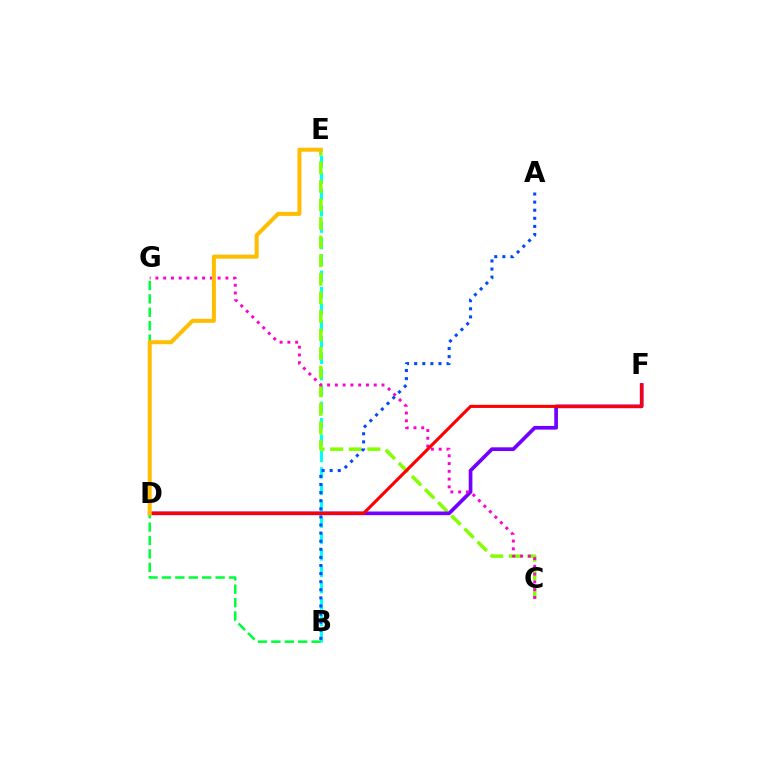{('B', 'E'): [{'color': '#00fff6', 'line_style': 'dashed', 'thickness': 2.23}], ('C', 'E'): [{'color': '#84ff00', 'line_style': 'dashed', 'thickness': 2.52}], ('D', 'F'): [{'color': '#7200ff', 'line_style': 'solid', 'thickness': 2.65}, {'color': '#ff0000', 'line_style': 'solid', 'thickness': 2.24}], ('C', 'G'): [{'color': '#ff00cf', 'line_style': 'dotted', 'thickness': 2.11}], ('A', 'B'): [{'color': '#004bff', 'line_style': 'dotted', 'thickness': 2.2}], ('B', 'G'): [{'color': '#00ff39', 'line_style': 'dashed', 'thickness': 1.82}], ('D', 'E'): [{'color': '#ffbd00', 'line_style': 'solid', 'thickness': 2.89}]}